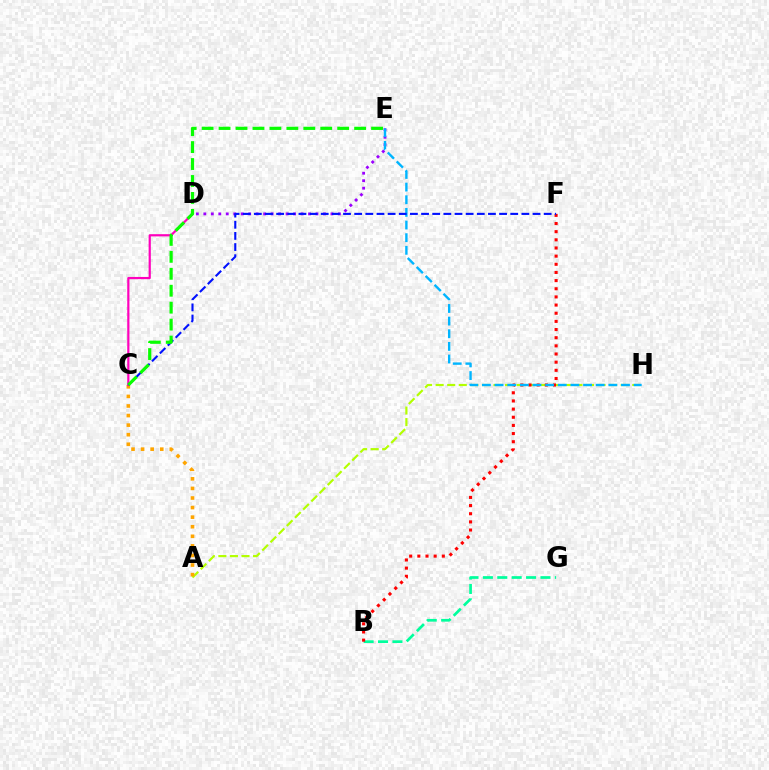{('A', 'H'): [{'color': '#b3ff00', 'line_style': 'dashed', 'thickness': 1.57}], ('D', 'E'): [{'color': '#9b00ff', 'line_style': 'dotted', 'thickness': 2.03}], ('B', 'G'): [{'color': '#00ff9d', 'line_style': 'dashed', 'thickness': 1.96}], ('B', 'F'): [{'color': '#ff0000', 'line_style': 'dotted', 'thickness': 2.22}], ('A', 'C'): [{'color': '#ffa500', 'line_style': 'dotted', 'thickness': 2.6}], ('C', 'D'): [{'color': '#ff00bd', 'line_style': 'solid', 'thickness': 1.58}], ('E', 'H'): [{'color': '#00b5ff', 'line_style': 'dashed', 'thickness': 1.72}], ('C', 'F'): [{'color': '#0010ff', 'line_style': 'dashed', 'thickness': 1.51}], ('C', 'E'): [{'color': '#08ff00', 'line_style': 'dashed', 'thickness': 2.3}]}